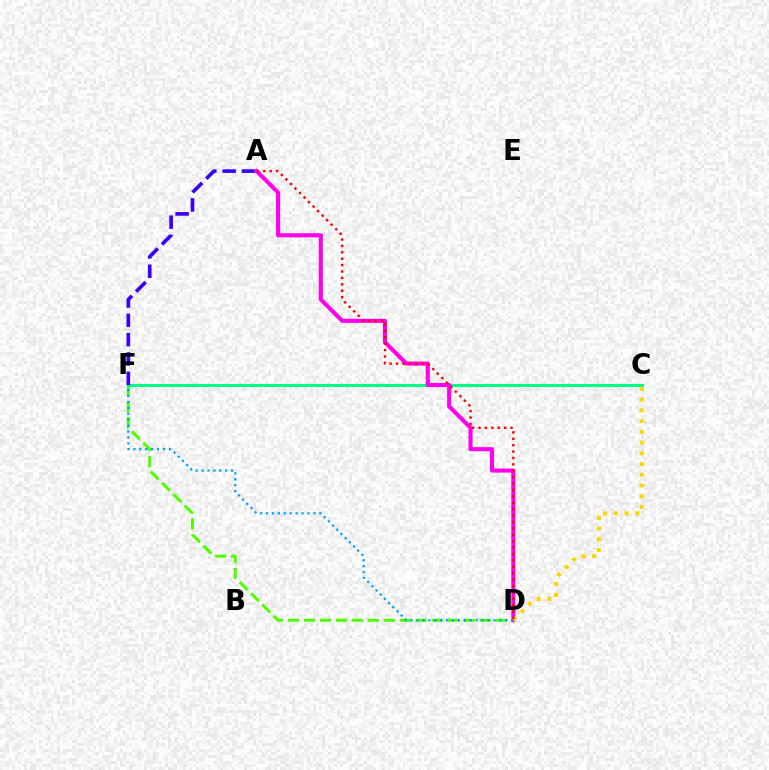{('D', 'F'): [{'color': '#4fff00', 'line_style': 'dashed', 'thickness': 2.17}, {'color': '#009eff', 'line_style': 'dotted', 'thickness': 1.61}], ('C', 'F'): [{'color': '#00ff86', 'line_style': 'solid', 'thickness': 2.18}], ('A', 'F'): [{'color': '#3700ff', 'line_style': 'dashed', 'thickness': 2.62}], ('A', 'D'): [{'color': '#ff00ed', 'line_style': 'solid', 'thickness': 2.94}, {'color': '#ff0000', 'line_style': 'dotted', 'thickness': 1.74}], ('C', 'D'): [{'color': '#ffd500', 'line_style': 'dotted', 'thickness': 2.91}]}